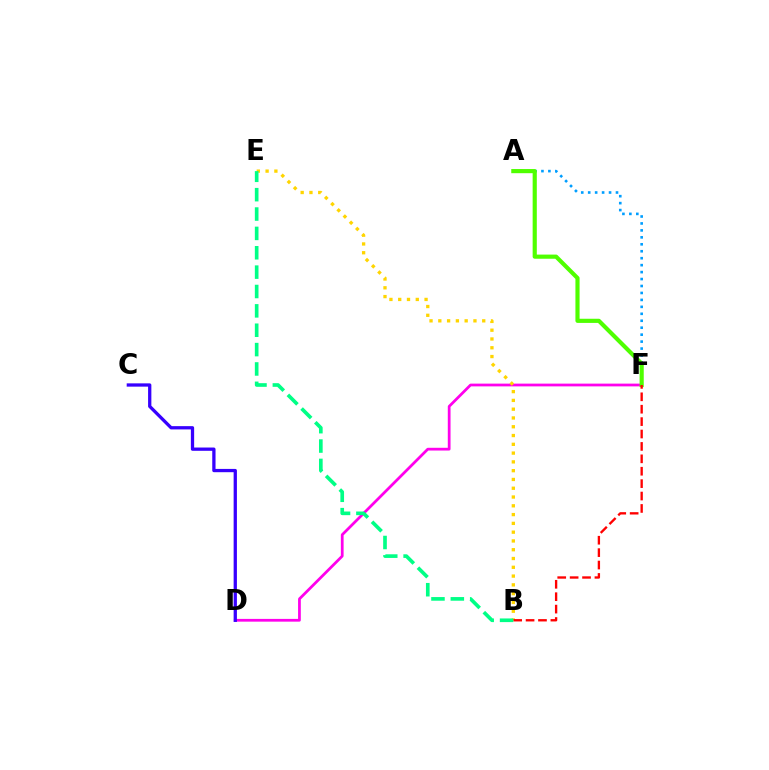{('A', 'F'): [{'color': '#009eff', 'line_style': 'dotted', 'thickness': 1.89}, {'color': '#4fff00', 'line_style': 'solid', 'thickness': 2.99}], ('D', 'F'): [{'color': '#ff00ed', 'line_style': 'solid', 'thickness': 1.98}], ('B', 'E'): [{'color': '#ffd500', 'line_style': 'dotted', 'thickness': 2.39}, {'color': '#00ff86', 'line_style': 'dashed', 'thickness': 2.63}], ('C', 'D'): [{'color': '#3700ff', 'line_style': 'solid', 'thickness': 2.36}], ('B', 'F'): [{'color': '#ff0000', 'line_style': 'dashed', 'thickness': 1.69}]}